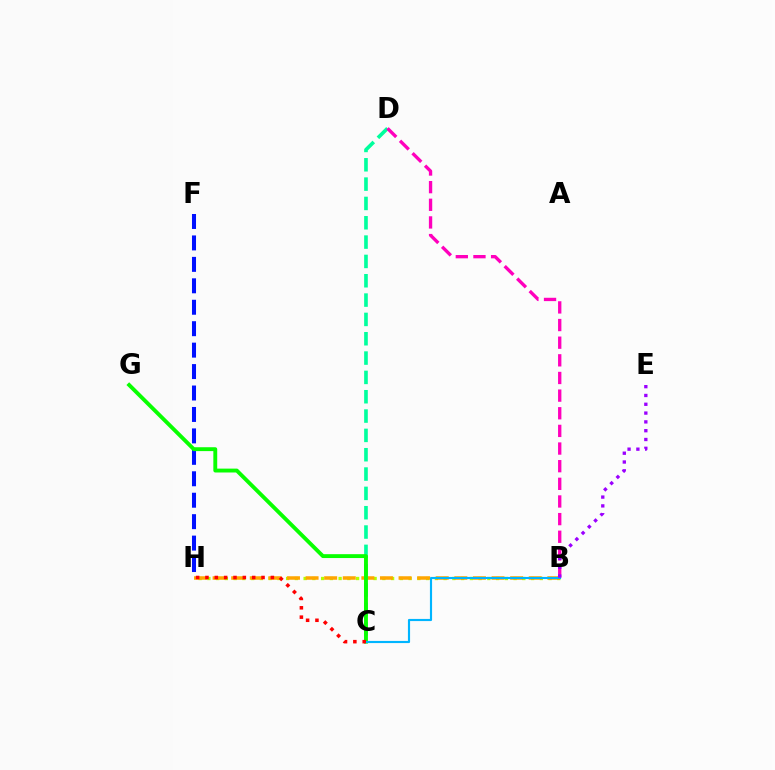{('B', 'H'): [{'color': '#b3ff00', 'line_style': 'dotted', 'thickness': 2.38}, {'color': '#ffa500', 'line_style': 'dashed', 'thickness': 2.53}], ('F', 'H'): [{'color': '#0010ff', 'line_style': 'dashed', 'thickness': 2.91}], ('C', 'D'): [{'color': '#00ff9d', 'line_style': 'dashed', 'thickness': 2.63}], ('C', 'G'): [{'color': '#08ff00', 'line_style': 'solid', 'thickness': 2.79}], ('B', 'C'): [{'color': '#00b5ff', 'line_style': 'solid', 'thickness': 1.54}], ('B', 'D'): [{'color': '#ff00bd', 'line_style': 'dashed', 'thickness': 2.4}], ('C', 'H'): [{'color': '#ff0000', 'line_style': 'dotted', 'thickness': 2.54}], ('B', 'E'): [{'color': '#9b00ff', 'line_style': 'dotted', 'thickness': 2.39}]}